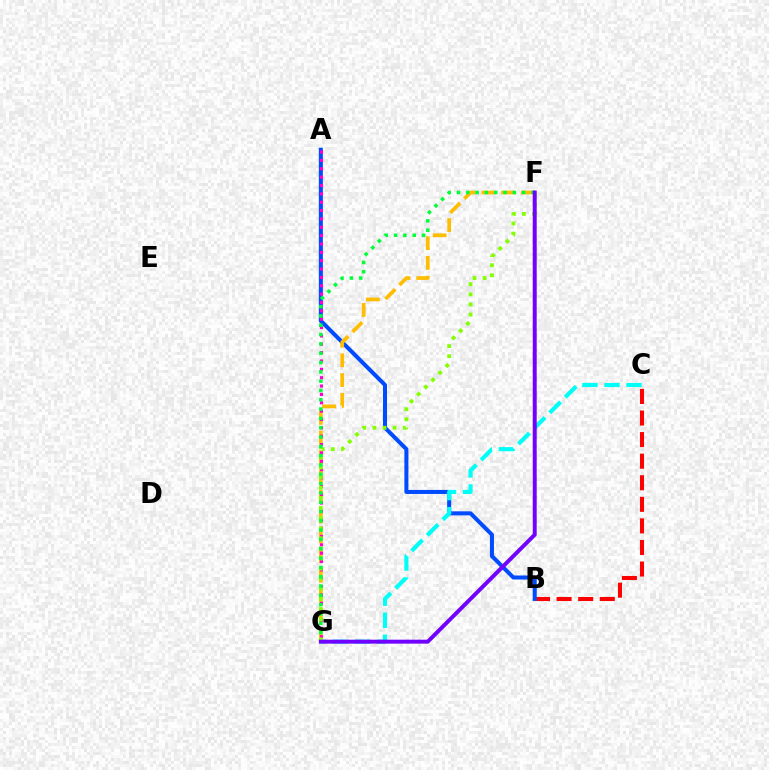{('B', 'C'): [{'color': '#ff0000', 'line_style': 'dashed', 'thickness': 2.93}], ('A', 'B'): [{'color': '#004bff', 'line_style': 'solid', 'thickness': 2.9}], ('F', 'G'): [{'color': '#ffbd00', 'line_style': 'dashed', 'thickness': 2.68}, {'color': '#84ff00', 'line_style': 'dotted', 'thickness': 2.75}, {'color': '#00ff39', 'line_style': 'dotted', 'thickness': 2.53}, {'color': '#7200ff', 'line_style': 'solid', 'thickness': 2.85}], ('A', 'G'): [{'color': '#ff00cf', 'line_style': 'dotted', 'thickness': 2.27}], ('C', 'G'): [{'color': '#00fff6', 'line_style': 'dashed', 'thickness': 2.99}]}